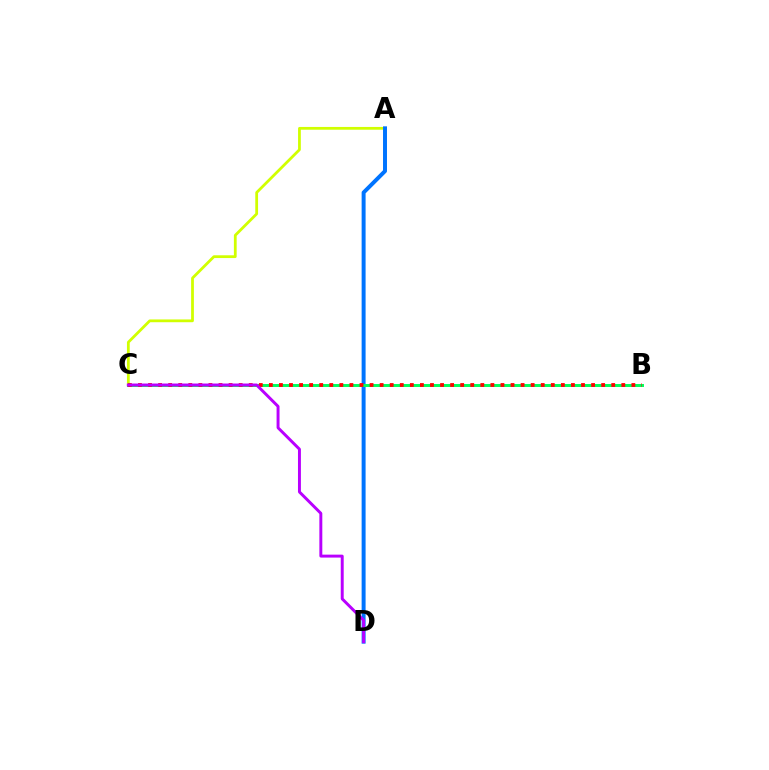{('A', 'C'): [{'color': '#d1ff00', 'line_style': 'solid', 'thickness': 2.0}], ('A', 'D'): [{'color': '#0074ff', 'line_style': 'solid', 'thickness': 2.86}], ('B', 'C'): [{'color': '#00ff5c', 'line_style': 'solid', 'thickness': 2.14}, {'color': '#ff0000', 'line_style': 'dotted', 'thickness': 2.74}], ('C', 'D'): [{'color': '#b900ff', 'line_style': 'solid', 'thickness': 2.12}]}